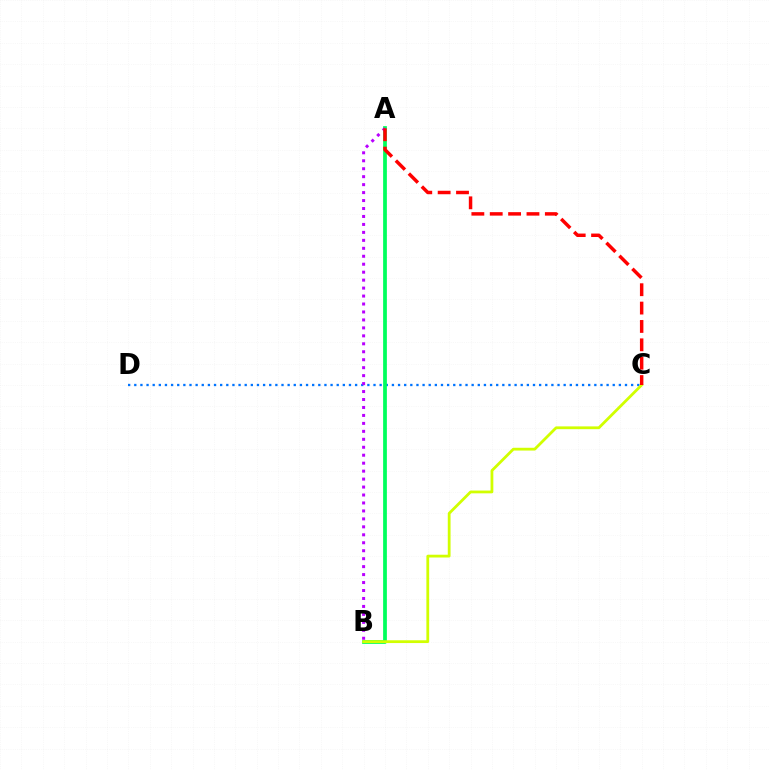{('C', 'D'): [{'color': '#0074ff', 'line_style': 'dotted', 'thickness': 1.67}], ('A', 'B'): [{'color': '#00ff5c', 'line_style': 'solid', 'thickness': 2.7}, {'color': '#b900ff', 'line_style': 'dotted', 'thickness': 2.16}], ('B', 'C'): [{'color': '#d1ff00', 'line_style': 'solid', 'thickness': 2.01}], ('A', 'C'): [{'color': '#ff0000', 'line_style': 'dashed', 'thickness': 2.5}]}